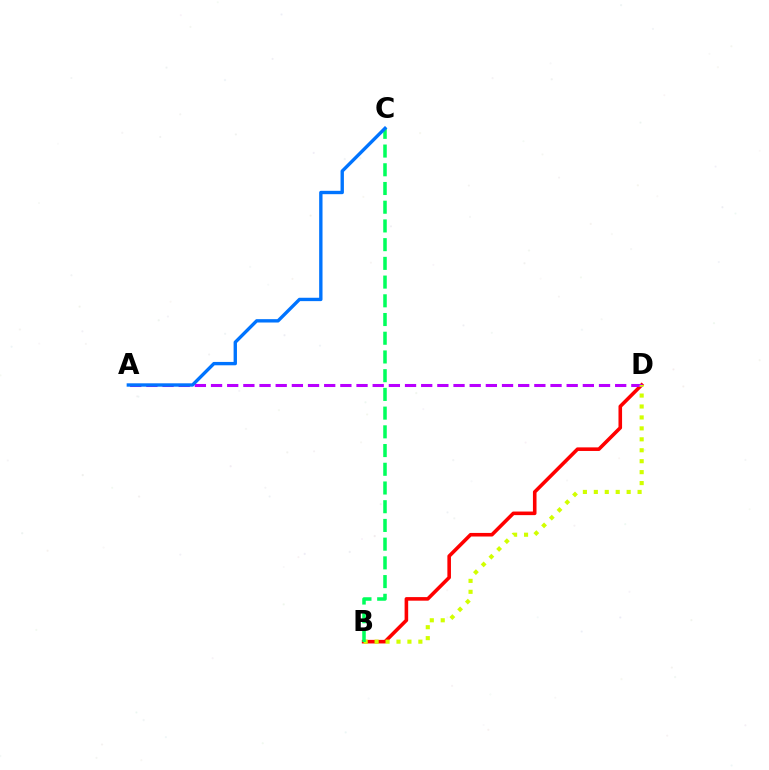{('B', 'D'): [{'color': '#ff0000', 'line_style': 'solid', 'thickness': 2.58}, {'color': '#d1ff00', 'line_style': 'dotted', 'thickness': 2.97}], ('A', 'D'): [{'color': '#b900ff', 'line_style': 'dashed', 'thickness': 2.2}], ('B', 'C'): [{'color': '#00ff5c', 'line_style': 'dashed', 'thickness': 2.54}], ('A', 'C'): [{'color': '#0074ff', 'line_style': 'solid', 'thickness': 2.42}]}